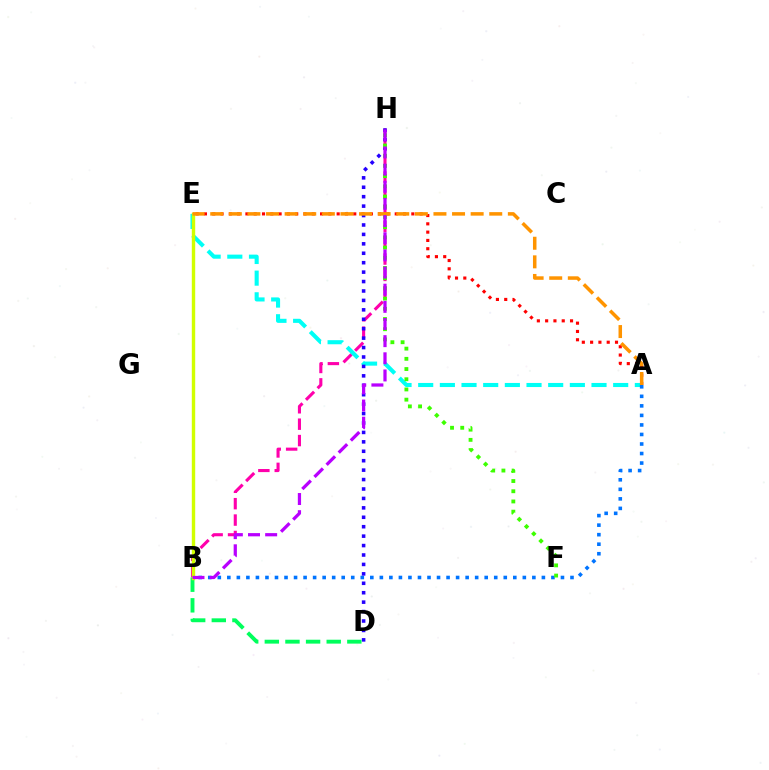{('B', 'H'): [{'color': '#ff00ac', 'line_style': 'dashed', 'thickness': 2.23}, {'color': '#b900ff', 'line_style': 'dashed', 'thickness': 2.33}], ('A', 'E'): [{'color': '#00fff6', 'line_style': 'dashed', 'thickness': 2.94}, {'color': '#ff0000', 'line_style': 'dotted', 'thickness': 2.25}, {'color': '#ff9400', 'line_style': 'dashed', 'thickness': 2.53}], ('A', 'B'): [{'color': '#0074ff', 'line_style': 'dotted', 'thickness': 2.59}], ('D', 'H'): [{'color': '#2500ff', 'line_style': 'dotted', 'thickness': 2.56}], ('B', 'D'): [{'color': '#00ff5c', 'line_style': 'dashed', 'thickness': 2.8}], ('B', 'E'): [{'color': '#d1ff00', 'line_style': 'solid', 'thickness': 2.45}], ('F', 'H'): [{'color': '#3dff00', 'line_style': 'dotted', 'thickness': 2.77}]}